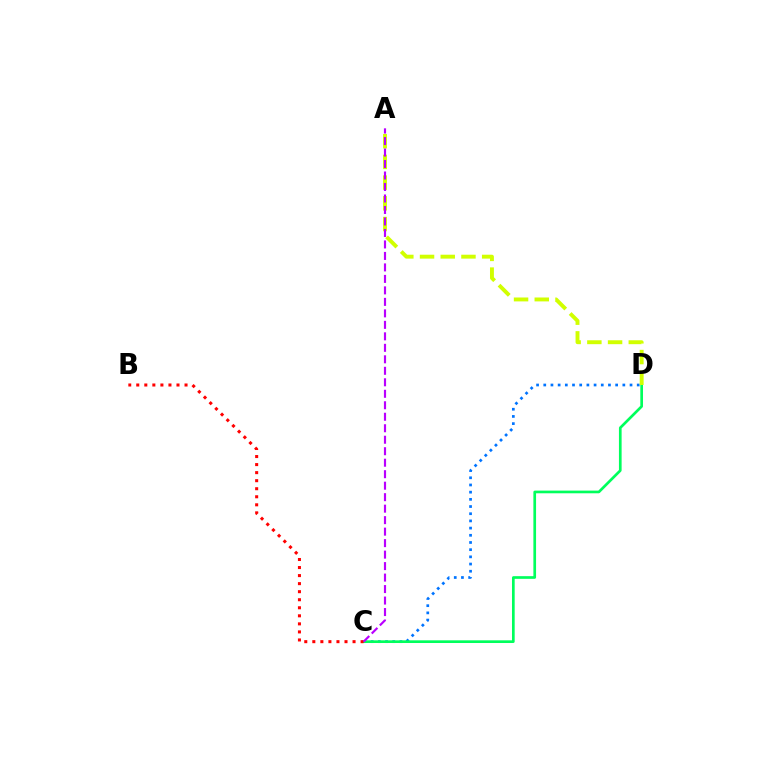{('C', 'D'): [{'color': '#0074ff', 'line_style': 'dotted', 'thickness': 1.95}, {'color': '#00ff5c', 'line_style': 'solid', 'thickness': 1.93}], ('B', 'C'): [{'color': '#ff0000', 'line_style': 'dotted', 'thickness': 2.19}], ('A', 'D'): [{'color': '#d1ff00', 'line_style': 'dashed', 'thickness': 2.81}], ('A', 'C'): [{'color': '#b900ff', 'line_style': 'dashed', 'thickness': 1.56}]}